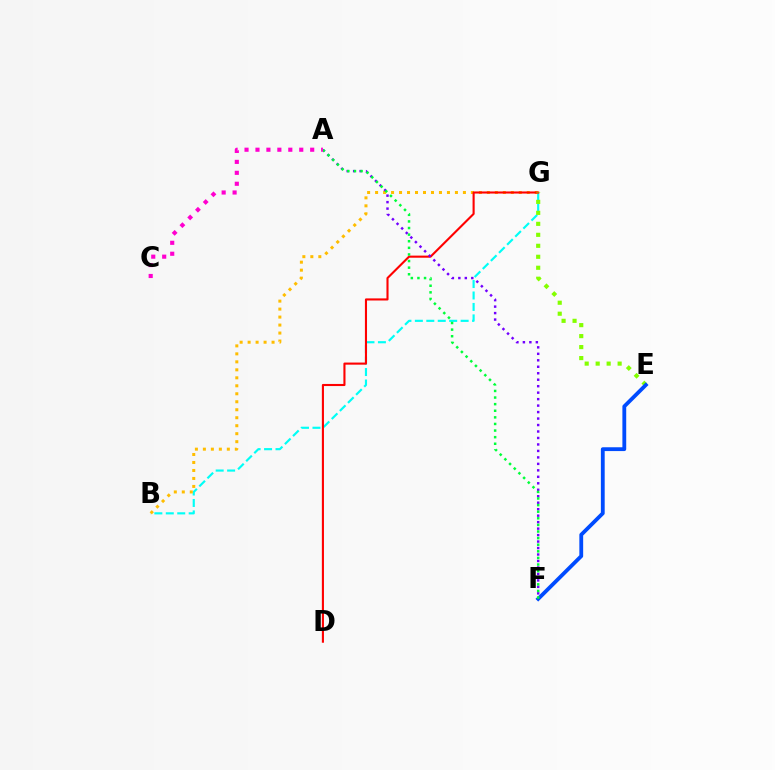{('B', 'G'): [{'color': '#00fff6', 'line_style': 'dashed', 'thickness': 1.55}, {'color': '#ffbd00', 'line_style': 'dotted', 'thickness': 2.17}], ('D', 'G'): [{'color': '#ff0000', 'line_style': 'solid', 'thickness': 1.52}], ('E', 'G'): [{'color': '#84ff00', 'line_style': 'dotted', 'thickness': 2.98}], ('E', 'F'): [{'color': '#004bff', 'line_style': 'solid', 'thickness': 2.75}], ('A', 'F'): [{'color': '#7200ff', 'line_style': 'dotted', 'thickness': 1.76}, {'color': '#00ff39', 'line_style': 'dotted', 'thickness': 1.79}], ('A', 'C'): [{'color': '#ff00cf', 'line_style': 'dotted', 'thickness': 2.97}]}